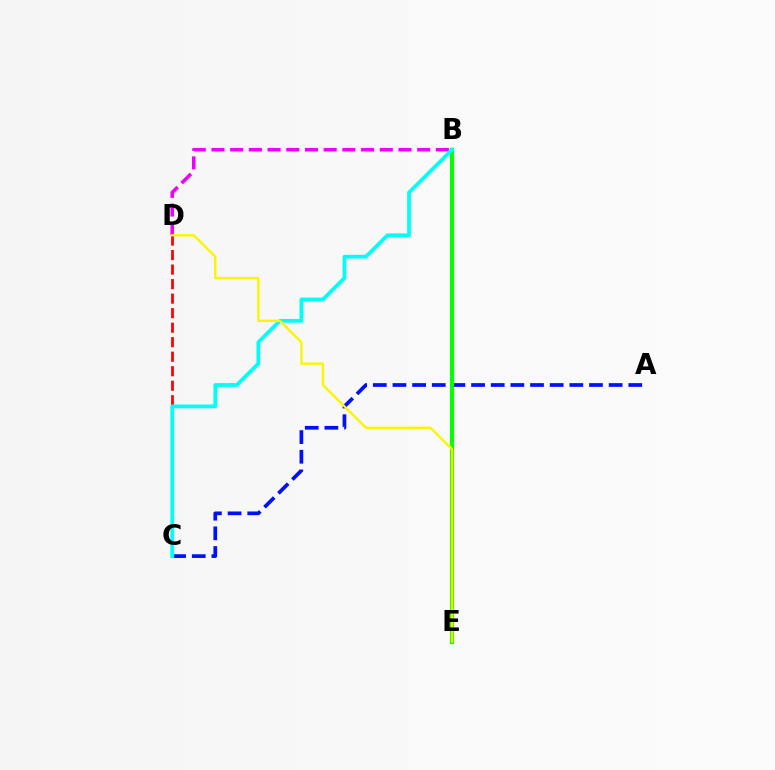{('A', 'C'): [{'color': '#0010ff', 'line_style': 'dashed', 'thickness': 2.67}], ('C', 'D'): [{'color': '#ff0000', 'line_style': 'dashed', 'thickness': 1.97}], ('B', 'D'): [{'color': '#ee00ff', 'line_style': 'dashed', 'thickness': 2.54}], ('B', 'E'): [{'color': '#08ff00', 'line_style': 'solid', 'thickness': 2.98}], ('B', 'C'): [{'color': '#00fff6', 'line_style': 'solid', 'thickness': 2.71}], ('D', 'E'): [{'color': '#fcf500', 'line_style': 'solid', 'thickness': 1.72}]}